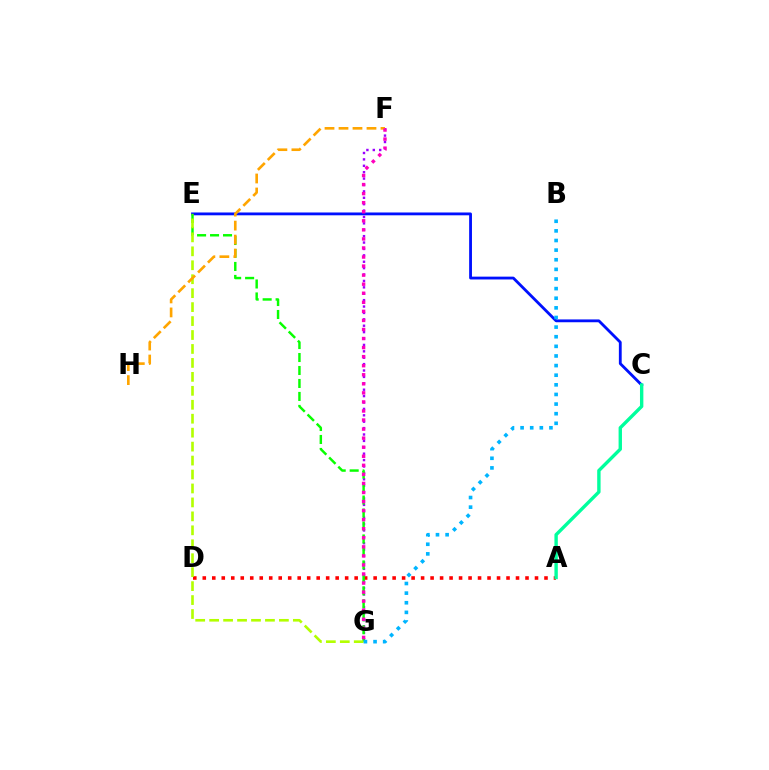{('C', 'E'): [{'color': '#0010ff', 'line_style': 'solid', 'thickness': 2.03}], ('A', 'D'): [{'color': '#ff0000', 'line_style': 'dotted', 'thickness': 2.58}], ('F', 'G'): [{'color': '#9b00ff', 'line_style': 'dotted', 'thickness': 1.74}, {'color': '#ff00bd', 'line_style': 'dotted', 'thickness': 2.46}], ('E', 'G'): [{'color': '#08ff00', 'line_style': 'dashed', 'thickness': 1.76}, {'color': '#b3ff00', 'line_style': 'dashed', 'thickness': 1.9}], ('B', 'G'): [{'color': '#00b5ff', 'line_style': 'dotted', 'thickness': 2.61}], ('A', 'C'): [{'color': '#00ff9d', 'line_style': 'solid', 'thickness': 2.44}], ('F', 'H'): [{'color': '#ffa500', 'line_style': 'dashed', 'thickness': 1.9}]}